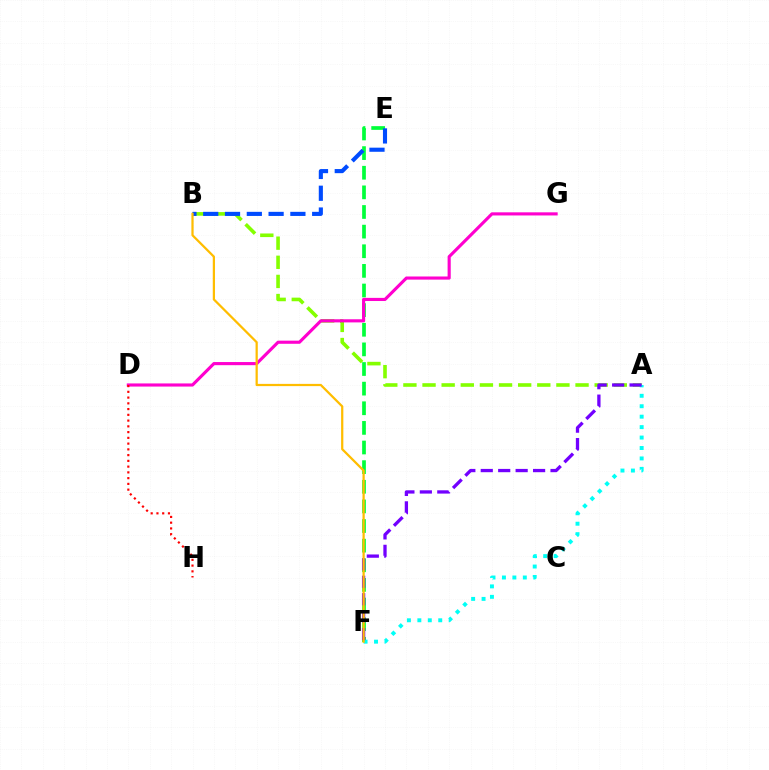{('A', 'B'): [{'color': '#84ff00', 'line_style': 'dashed', 'thickness': 2.6}], ('E', 'F'): [{'color': '#00ff39', 'line_style': 'dashed', 'thickness': 2.67}], ('A', 'F'): [{'color': '#00fff6', 'line_style': 'dotted', 'thickness': 2.84}, {'color': '#7200ff', 'line_style': 'dashed', 'thickness': 2.37}], ('D', 'G'): [{'color': '#ff00cf', 'line_style': 'solid', 'thickness': 2.26}], ('D', 'H'): [{'color': '#ff0000', 'line_style': 'dotted', 'thickness': 1.56}], ('B', 'E'): [{'color': '#004bff', 'line_style': 'dashed', 'thickness': 2.96}], ('B', 'F'): [{'color': '#ffbd00', 'line_style': 'solid', 'thickness': 1.61}]}